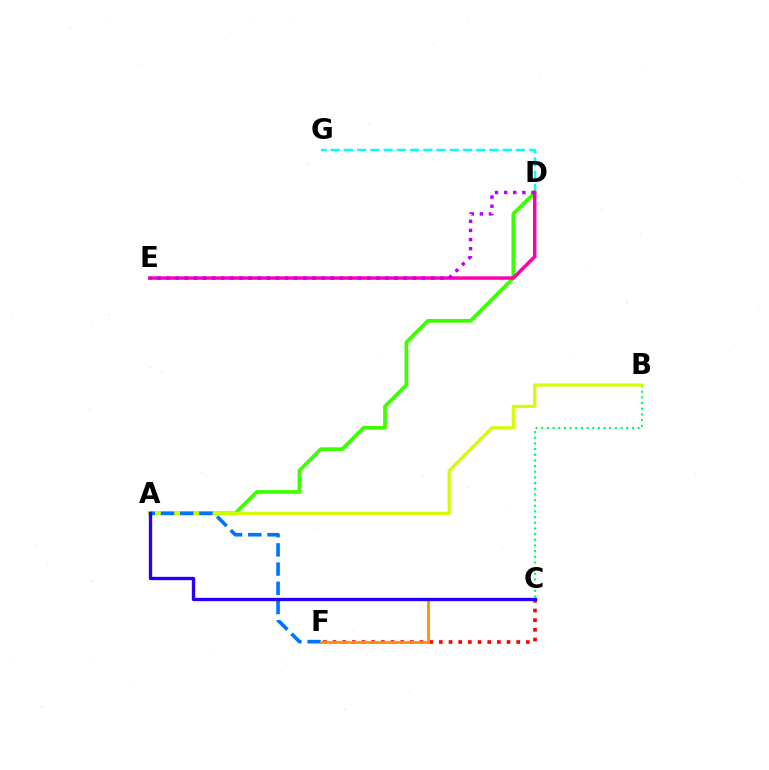{('B', 'C'): [{'color': '#00ff5c', 'line_style': 'dotted', 'thickness': 1.54}], ('D', 'G'): [{'color': '#00fff6', 'line_style': 'dashed', 'thickness': 1.8}], ('A', 'D'): [{'color': '#3dff00', 'line_style': 'solid', 'thickness': 2.67}], ('A', 'B'): [{'color': '#d1ff00', 'line_style': 'solid', 'thickness': 2.27}], ('D', 'E'): [{'color': '#ff00ac', 'line_style': 'solid', 'thickness': 2.49}, {'color': '#b900ff', 'line_style': 'dotted', 'thickness': 2.48}], ('C', 'F'): [{'color': '#ff0000', 'line_style': 'dotted', 'thickness': 2.63}, {'color': '#ff9400', 'line_style': 'solid', 'thickness': 2.06}], ('A', 'F'): [{'color': '#0074ff', 'line_style': 'dashed', 'thickness': 2.61}], ('A', 'C'): [{'color': '#2500ff', 'line_style': 'solid', 'thickness': 2.4}]}